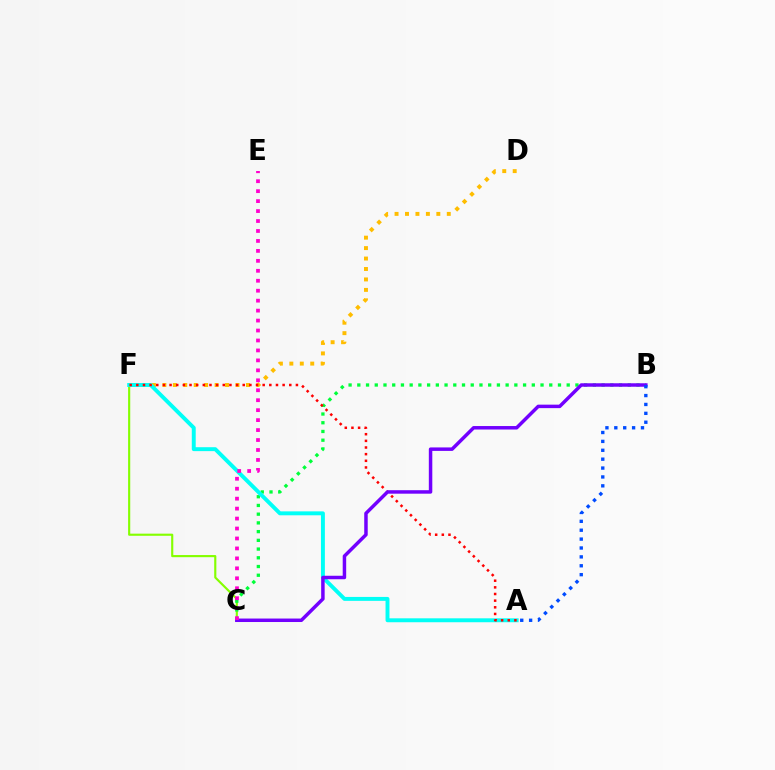{('C', 'F'): [{'color': '#84ff00', 'line_style': 'solid', 'thickness': 1.54}], ('D', 'F'): [{'color': '#ffbd00', 'line_style': 'dotted', 'thickness': 2.84}], ('B', 'C'): [{'color': '#00ff39', 'line_style': 'dotted', 'thickness': 2.37}, {'color': '#7200ff', 'line_style': 'solid', 'thickness': 2.51}], ('A', 'F'): [{'color': '#00fff6', 'line_style': 'solid', 'thickness': 2.82}, {'color': '#ff0000', 'line_style': 'dotted', 'thickness': 1.81}], ('C', 'E'): [{'color': '#ff00cf', 'line_style': 'dotted', 'thickness': 2.7}], ('A', 'B'): [{'color': '#004bff', 'line_style': 'dotted', 'thickness': 2.42}]}